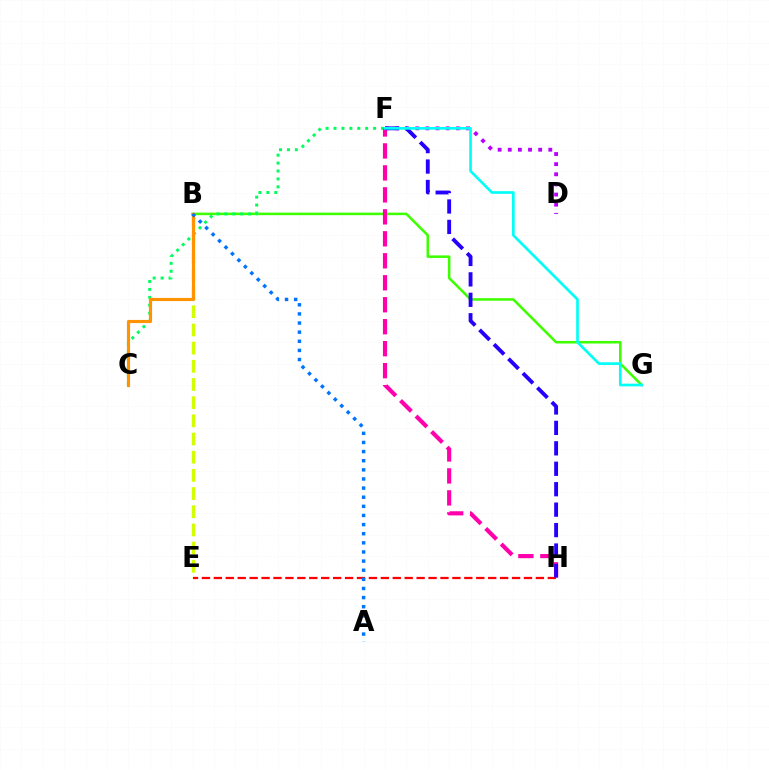{('B', 'G'): [{'color': '#3dff00', 'line_style': 'solid', 'thickness': 1.83}], ('D', 'F'): [{'color': '#b900ff', 'line_style': 'dotted', 'thickness': 2.75}], ('B', 'E'): [{'color': '#d1ff00', 'line_style': 'dashed', 'thickness': 2.47}], ('E', 'H'): [{'color': '#ff0000', 'line_style': 'dashed', 'thickness': 1.62}], ('C', 'F'): [{'color': '#00ff5c', 'line_style': 'dotted', 'thickness': 2.15}], ('F', 'H'): [{'color': '#ff00ac', 'line_style': 'dashed', 'thickness': 2.99}, {'color': '#2500ff', 'line_style': 'dashed', 'thickness': 2.78}], ('B', 'C'): [{'color': '#ff9400', 'line_style': 'solid', 'thickness': 2.26}], ('A', 'B'): [{'color': '#0074ff', 'line_style': 'dotted', 'thickness': 2.48}], ('F', 'G'): [{'color': '#00fff6', 'line_style': 'solid', 'thickness': 1.92}]}